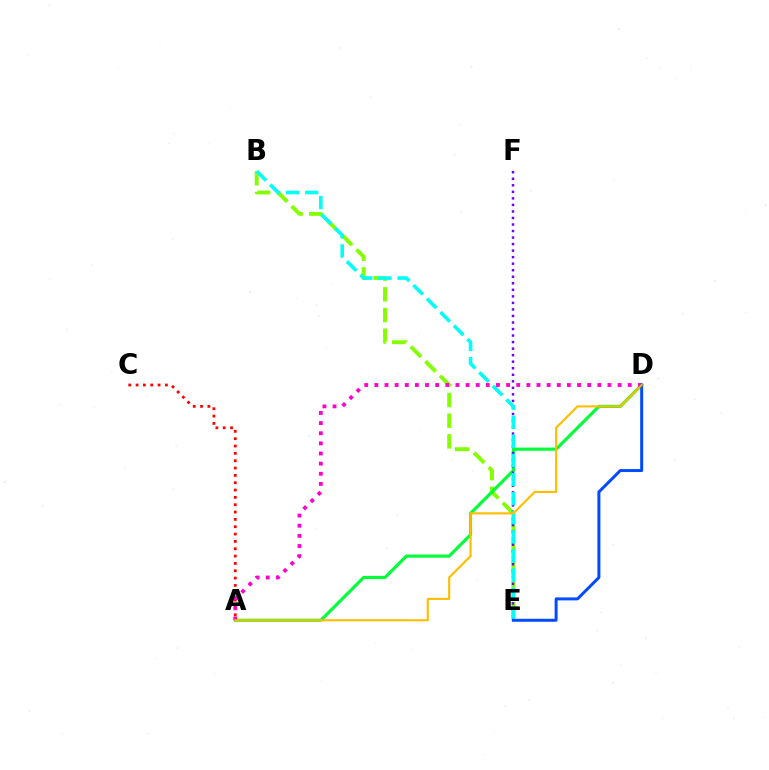{('B', 'E'): [{'color': '#84ff00', 'line_style': 'dashed', 'thickness': 2.81}, {'color': '#00fff6', 'line_style': 'dashed', 'thickness': 2.59}], ('A', 'D'): [{'color': '#00ff39', 'line_style': 'solid', 'thickness': 2.27}, {'color': '#ff00cf', 'line_style': 'dotted', 'thickness': 2.75}, {'color': '#ffbd00', 'line_style': 'solid', 'thickness': 1.53}], ('E', 'F'): [{'color': '#7200ff', 'line_style': 'dotted', 'thickness': 1.78}], ('A', 'C'): [{'color': '#ff0000', 'line_style': 'dotted', 'thickness': 1.99}], ('D', 'E'): [{'color': '#004bff', 'line_style': 'solid', 'thickness': 2.14}]}